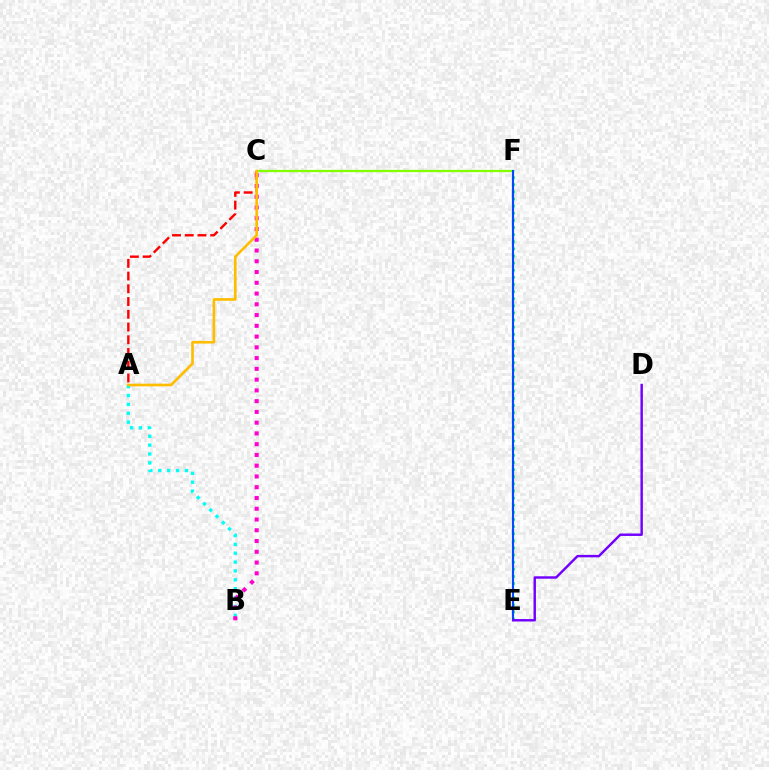{('C', 'F'): [{'color': '#84ff00', 'line_style': 'solid', 'thickness': 1.66}], ('E', 'F'): [{'color': '#00ff39', 'line_style': 'dotted', 'thickness': 1.93}, {'color': '#004bff', 'line_style': 'solid', 'thickness': 1.55}], ('A', 'B'): [{'color': '#00fff6', 'line_style': 'dotted', 'thickness': 2.41}], ('B', 'C'): [{'color': '#ff00cf', 'line_style': 'dotted', 'thickness': 2.92}], ('A', 'C'): [{'color': '#ff0000', 'line_style': 'dashed', 'thickness': 1.73}, {'color': '#ffbd00', 'line_style': 'solid', 'thickness': 1.91}], ('D', 'E'): [{'color': '#7200ff', 'line_style': 'solid', 'thickness': 1.76}]}